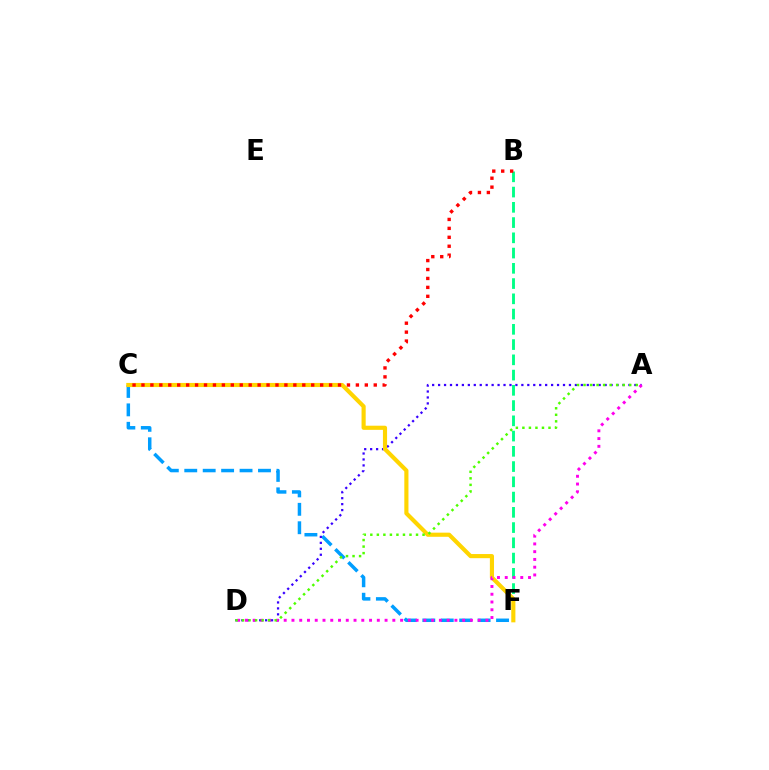{('B', 'F'): [{'color': '#00ff86', 'line_style': 'dashed', 'thickness': 2.07}], ('C', 'F'): [{'color': '#009eff', 'line_style': 'dashed', 'thickness': 2.5}, {'color': '#ffd500', 'line_style': 'solid', 'thickness': 2.98}], ('A', 'D'): [{'color': '#3700ff', 'line_style': 'dotted', 'thickness': 1.62}, {'color': '#ff00ed', 'line_style': 'dotted', 'thickness': 2.11}, {'color': '#4fff00', 'line_style': 'dotted', 'thickness': 1.77}], ('B', 'C'): [{'color': '#ff0000', 'line_style': 'dotted', 'thickness': 2.43}]}